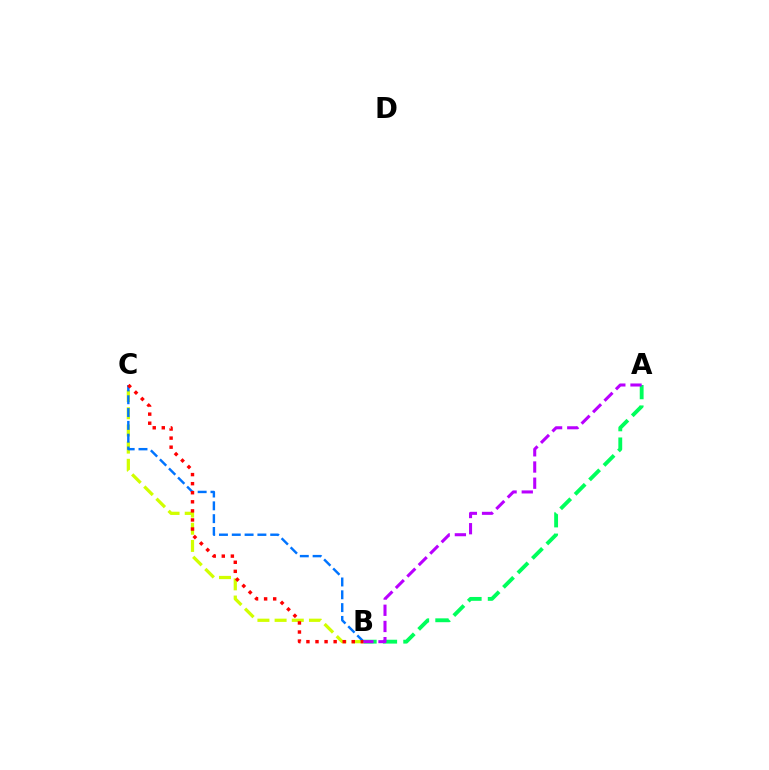{('B', 'C'): [{'color': '#d1ff00', 'line_style': 'dashed', 'thickness': 2.33}, {'color': '#0074ff', 'line_style': 'dashed', 'thickness': 1.74}, {'color': '#ff0000', 'line_style': 'dotted', 'thickness': 2.46}], ('A', 'B'): [{'color': '#00ff5c', 'line_style': 'dashed', 'thickness': 2.78}, {'color': '#b900ff', 'line_style': 'dashed', 'thickness': 2.2}]}